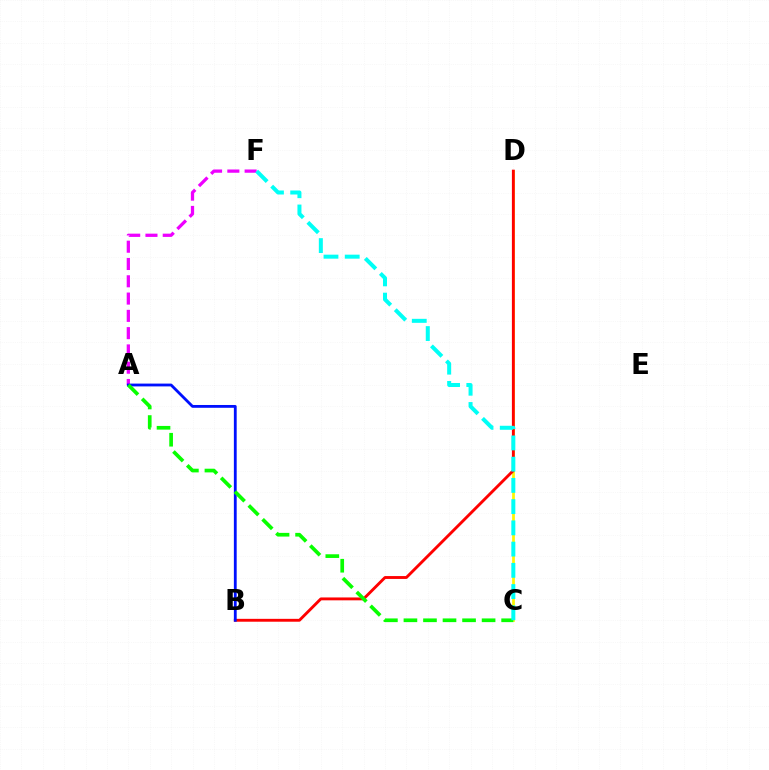{('A', 'F'): [{'color': '#ee00ff', 'line_style': 'dashed', 'thickness': 2.35}], ('C', 'D'): [{'color': '#fcf500', 'line_style': 'solid', 'thickness': 1.97}], ('B', 'D'): [{'color': '#ff0000', 'line_style': 'solid', 'thickness': 2.07}], ('A', 'B'): [{'color': '#0010ff', 'line_style': 'solid', 'thickness': 2.02}], ('A', 'C'): [{'color': '#08ff00', 'line_style': 'dashed', 'thickness': 2.65}], ('C', 'F'): [{'color': '#00fff6', 'line_style': 'dashed', 'thickness': 2.88}]}